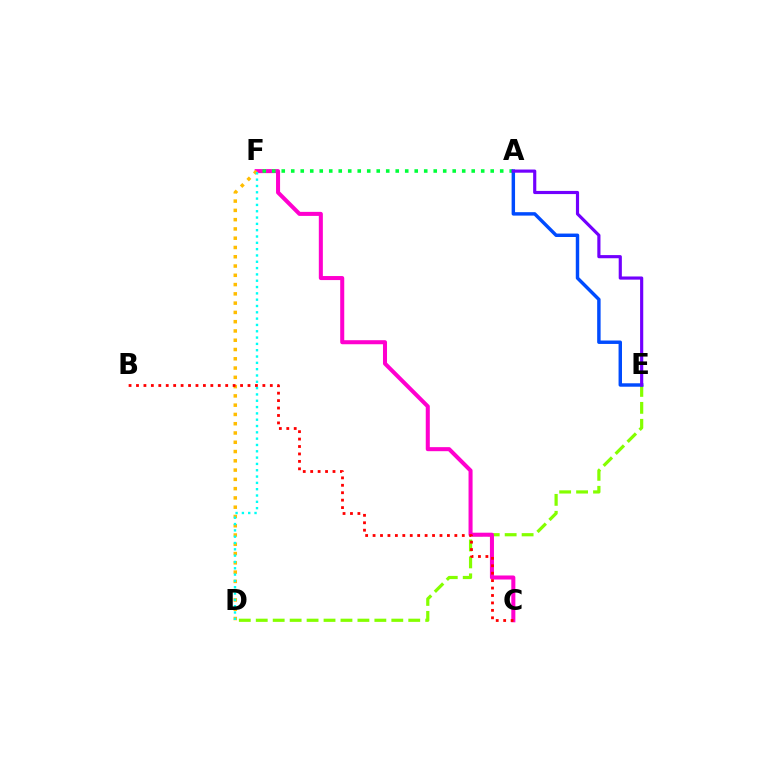{('D', 'E'): [{'color': '#84ff00', 'line_style': 'dashed', 'thickness': 2.3}], ('C', 'F'): [{'color': '#ff00cf', 'line_style': 'solid', 'thickness': 2.91}], ('D', 'F'): [{'color': '#ffbd00', 'line_style': 'dotted', 'thickness': 2.52}, {'color': '#00fff6', 'line_style': 'dotted', 'thickness': 1.72}], ('B', 'C'): [{'color': '#ff0000', 'line_style': 'dotted', 'thickness': 2.02}], ('A', 'F'): [{'color': '#00ff39', 'line_style': 'dotted', 'thickness': 2.58}], ('A', 'E'): [{'color': '#004bff', 'line_style': 'solid', 'thickness': 2.48}, {'color': '#7200ff', 'line_style': 'solid', 'thickness': 2.27}]}